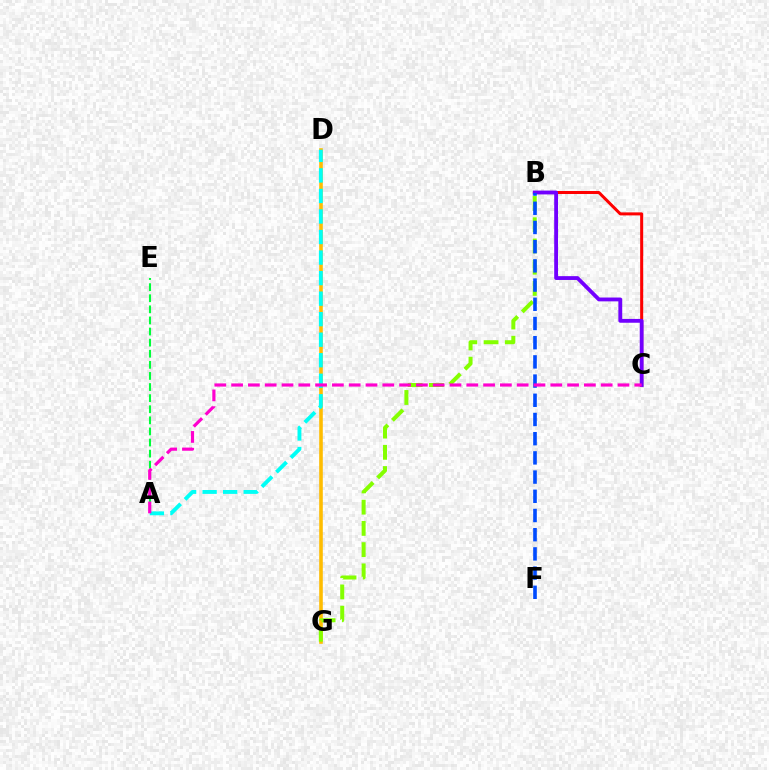{('B', 'C'): [{'color': '#ff0000', 'line_style': 'solid', 'thickness': 2.17}, {'color': '#7200ff', 'line_style': 'solid', 'thickness': 2.76}], ('D', 'G'): [{'color': '#ffbd00', 'line_style': 'solid', 'thickness': 2.58}], ('A', 'E'): [{'color': '#00ff39', 'line_style': 'dashed', 'thickness': 1.51}], ('B', 'G'): [{'color': '#84ff00', 'line_style': 'dashed', 'thickness': 2.88}], ('A', 'D'): [{'color': '#00fff6', 'line_style': 'dashed', 'thickness': 2.79}], ('B', 'F'): [{'color': '#004bff', 'line_style': 'dashed', 'thickness': 2.61}], ('A', 'C'): [{'color': '#ff00cf', 'line_style': 'dashed', 'thickness': 2.28}]}